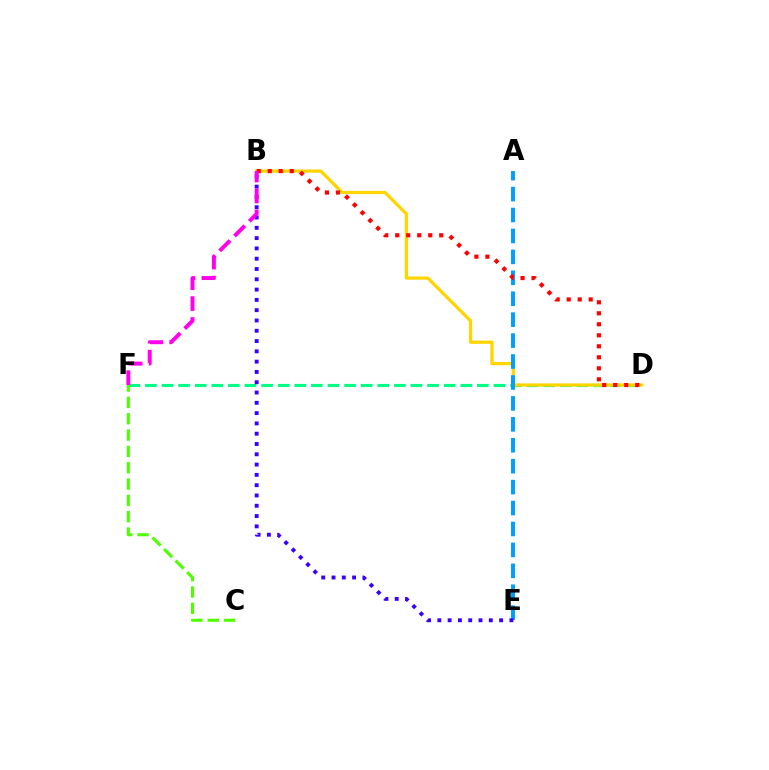{('D', 'F'): [{'color': '#00ff86', 'line_style': 'dashed', 'thickness': 2.25}], ('B', 'D'): [{'color': '#ffd500', 'line_style': 'solid', 'thickness': 2.35}, {'color': '#ff0000', 'line_style': 'dotted', 'thickness': 2.99}], ('A', 'E'): [{'color': '#009eff', 'line_style': 'dashed', 'thickness': 2.84}], ('C', 'F'): [{'color': '#4fff00', 'line_style': 'dashed', 'thickness': 2.22}], ('B', 'E'): [{'color': '#3700ff', 'line_style': 'dotted', 'thickness': 2.8}], ('B', 'F'): [{'color': '#ff00ed', 'line_style': 'dashed', 'thickness': 2.85}]}